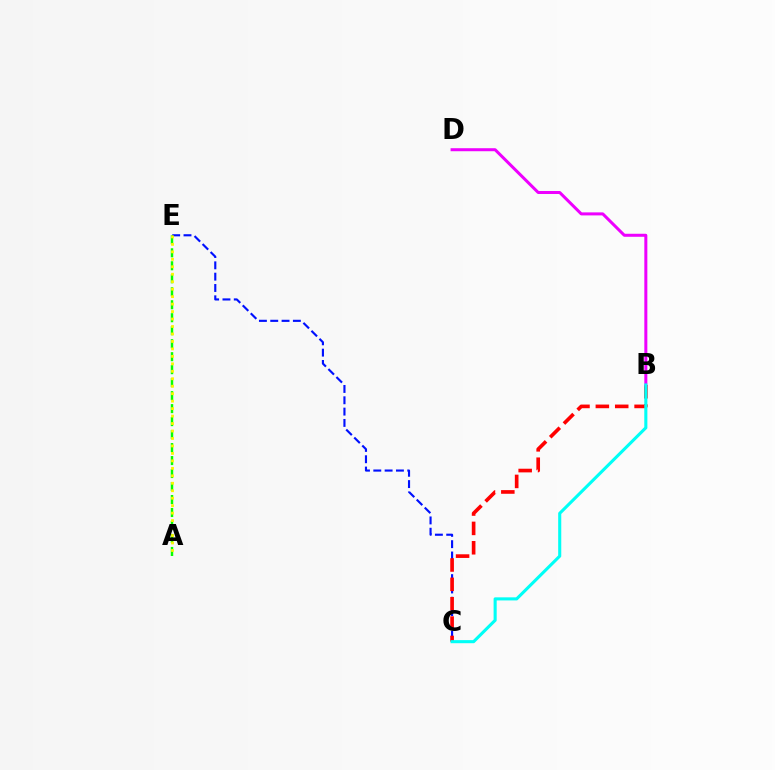{('C', 'E'): [{'color': '#0010ff', 'line_style': 'dashed', 'thickness': 1.54}], ('B', 'C'): [{'color': '#ff0000', 'line_style': 'dashed', 'thickness': 2.63}, {'color': '#00fff6', 'line_style': 'solid', 'thickness': 2.22}], ('A', 'E'): [{'color': '#08ff00', 'line_style': 'dashed', 'thickness': 1.76}, {'color': '#fcf500', 'line_style': 'dotted', 'thickness': 2.03}], ('B', 'D'): [{'color': '#ee00ff', 'line_style': 'solid', 'thickness': 2.17}]}